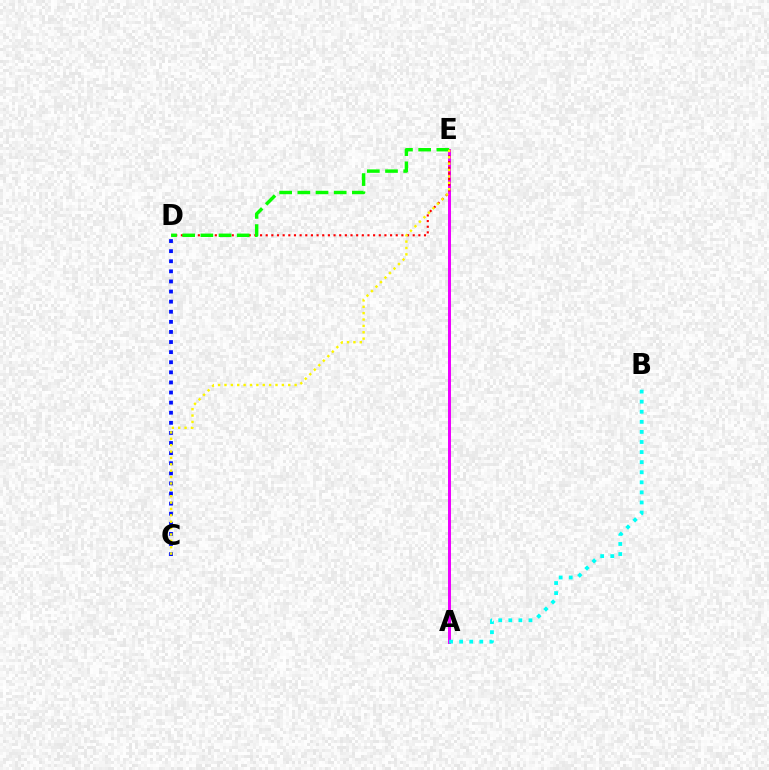{('A', 'E'): [{'color': '#ee00ff', 'line_style': 'solid', 'thickness': 2.14}], ('C', 'D'): [{'color': '#0010ff', 'line_style': 'dotted', 'thickness': 2.74}], ('D', 'E'): [{'color': '#ff0000', 'line_style': 'dotted', 'thickness': 1.54}, {'color': '#08ff00', 'line_style': 'dashed', 'thickness': 2.47}], ('C', 'E'): [{'color': '#fcf500', 'line_style': 'dotted', 'thickness': 1.73}], ('A', 'B'): [{'color': '#00fff6', 'line_style': 'dotted', 'thickness': 2.74}]}